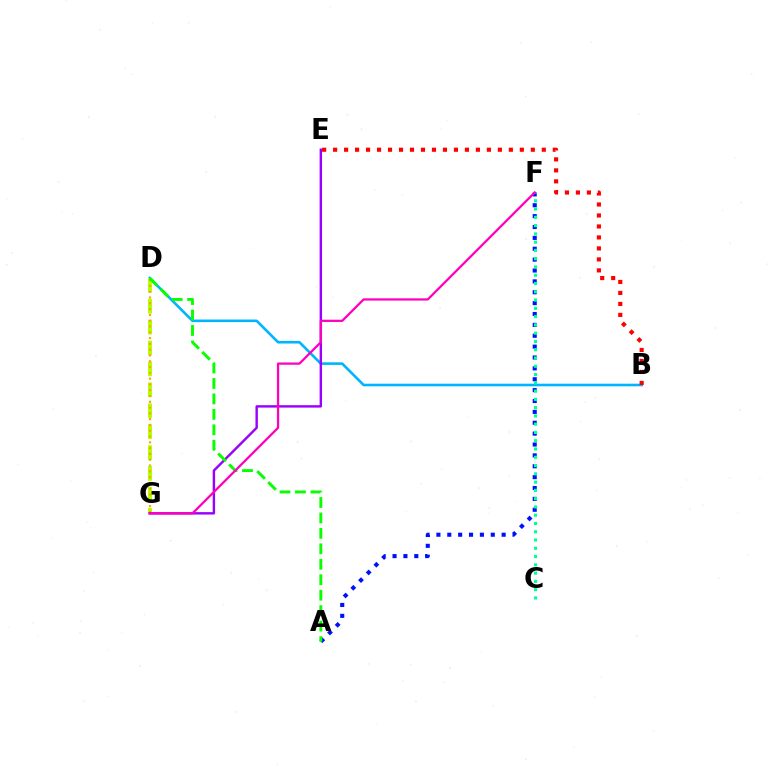{('B', 'D'): [{'color': '#00b5ff', 'line_style': 'solid', 'thickness': 1.88}], ('D', 'G'): [{'color': '#b3ff00', 'line_style': 'dashed', 'thickness': 2.84}, {'color': '#ffa500', 'line_style': 'dotted', 'thickness': 1.57}], ('B', 'E'): [{'color': '#ff0000', 'line_style': 'dotted', 'thickness': 2.98}], ('A', 'F'): [{'color': '#0010ff', 'line_style': 'dotted', 'thickness': 2.95}], ('E', 'G'): [{'color': '#9b00ff', 'line_style': 'solid', 'thickness': 1.74}], ('C', 'F'): [{'color': '#00ff9d', 'line_style': 'dotted', 'thickness': 2.25}], ('A', 'D'): [{'color': '#08ff00', 'line_style': 'dashed', 'thickness': 2.1}], ('F', 'G'): [{'color': '#ff00bd', 'line_style': 'solid', 'thickness': 1.63}]}